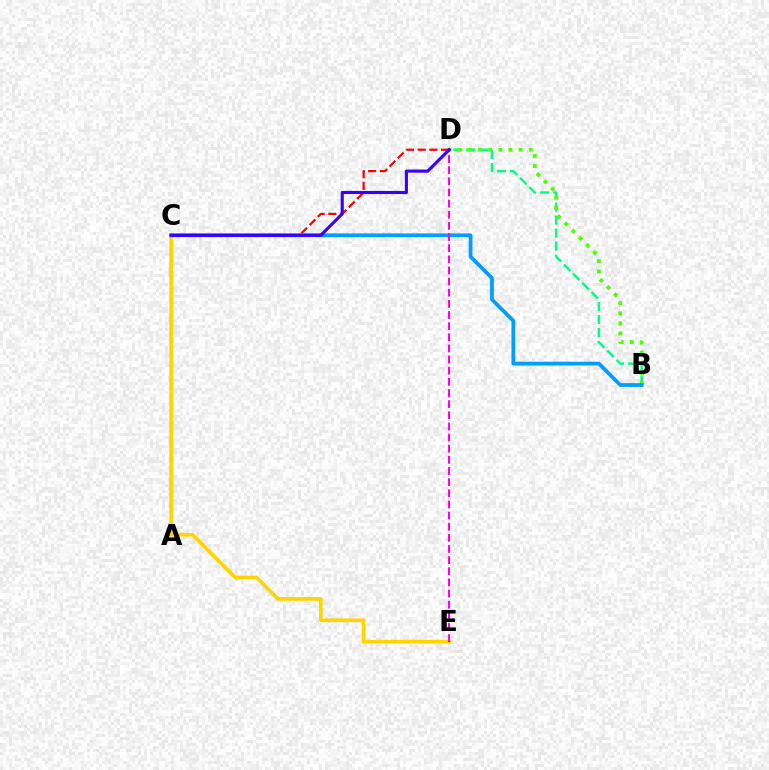{('B', 'D'): [{'color': '#00ff86', 'line_style': 'dashed', 'thickness': 1.77}, {'color': '#4fff00', 'line_style': 'dotted', 'thickness': 2.76}], ('C', 'D'): [{'color': '#ff0000', 'line_style': 'dashed', 'thickness': 1.59}, {'color': '#3700ff', 'line_style': 'solid', 'thickness': 2.24}], ('C', 'E'): [{'color': '#ffd500', 'line_style': 'solid', 'thickness': 2.63}], ('B', 'C'): [{'color': '#009eff', 'line_style': 'solid', 'thickness': 2.71}], ('D', 'E'): [{'color': '#ff00ed', 'line_style': 'dashed', 'thickness': 1.51}]}